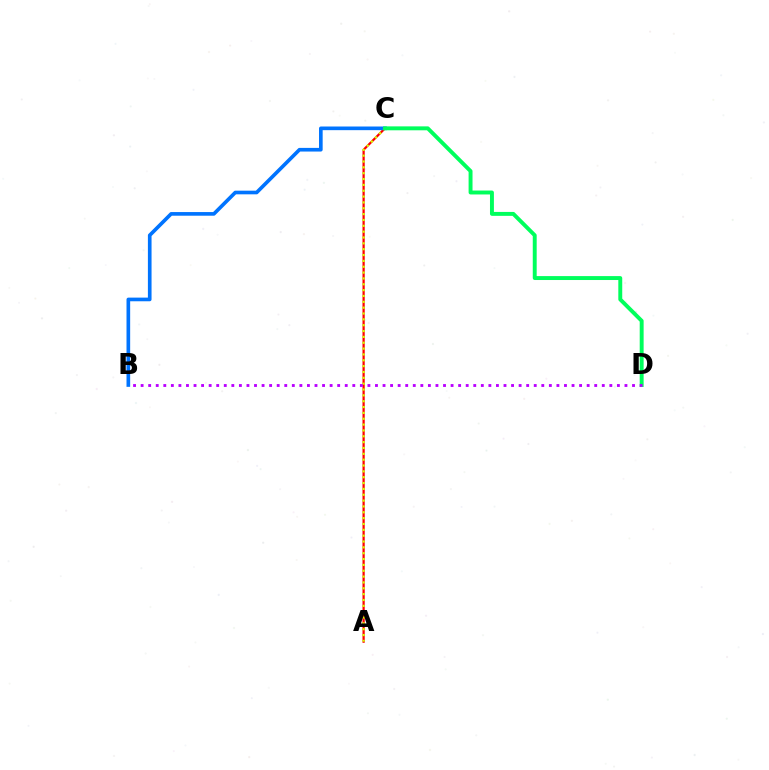{('A', 'C'): [{'color': '#ff0000', 'line_style': 'solid', 'thickness': 1.61}, {'color': '#d1ff00', 'line_style': 'dotted', 'thickness': 1.59}], ('B', 'C'): [{'color': '#0074ff', 'line_style': 'solid', 'thickness': 2.63}], ('C', 'D'): [{'color': '#00ff5c', 'line_style': 'solid', 'thickness': 2.83}], ('B', 'D'): [{'color': '#b900ff', 'line_style': 'dotted', 'thickness': 2.05}]}